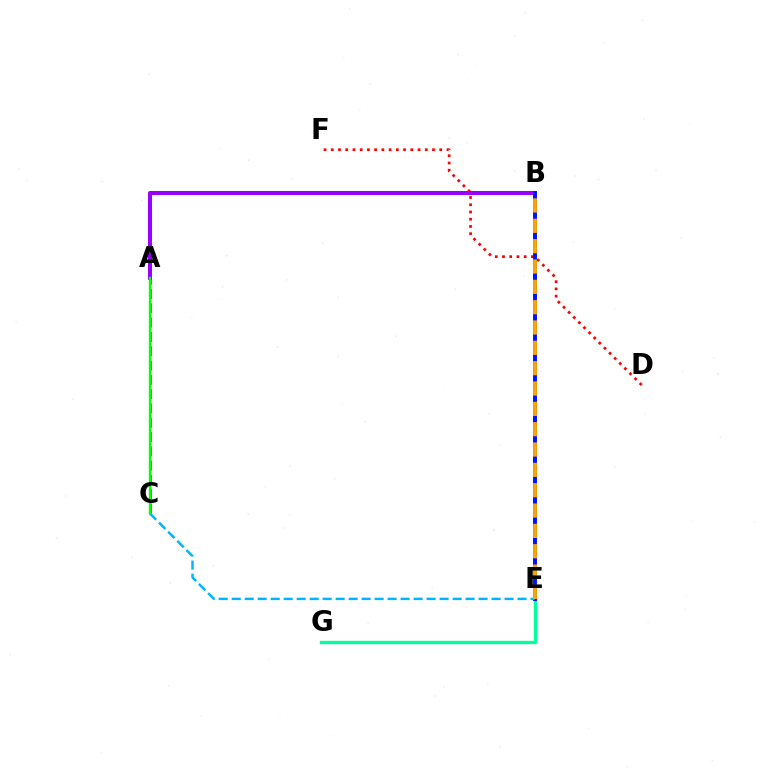{('D', 'F'): [{'color': '#ff0000', 'line_style': 'dotted', 'thickness': 1.96}], ('A', 'C'): [{'color': '#ff00bd', 'line_style': 'dashed', 'thickness': 1.94}, {'color': '#08ff00', 'line_style': 'solid', 'thickness': 1.72}], ('E', 'G'): [{'color': '#00ff9d', 'line_style': 'solid', 'thickness': 2.42}], ('B', 'E'): [{'color': '#b3ff00', 'line_style': 'dashed', 'thickness': 1.69}, {'color': '#0010ff', 'line_style': 'solid', 'thickness': 2.82}, {'color': '#ffa500', 'line_style': 'dashed', 'thickness': 2.76}], ('A', 'B'): [{'color': '#9b00ff', 'line_style': 'solid', 'thickness': 2.89}], ('C', 'E'): [{'color': '#00b5ff', 'line_style': 'dashed', 'thickness': 1.76}]}